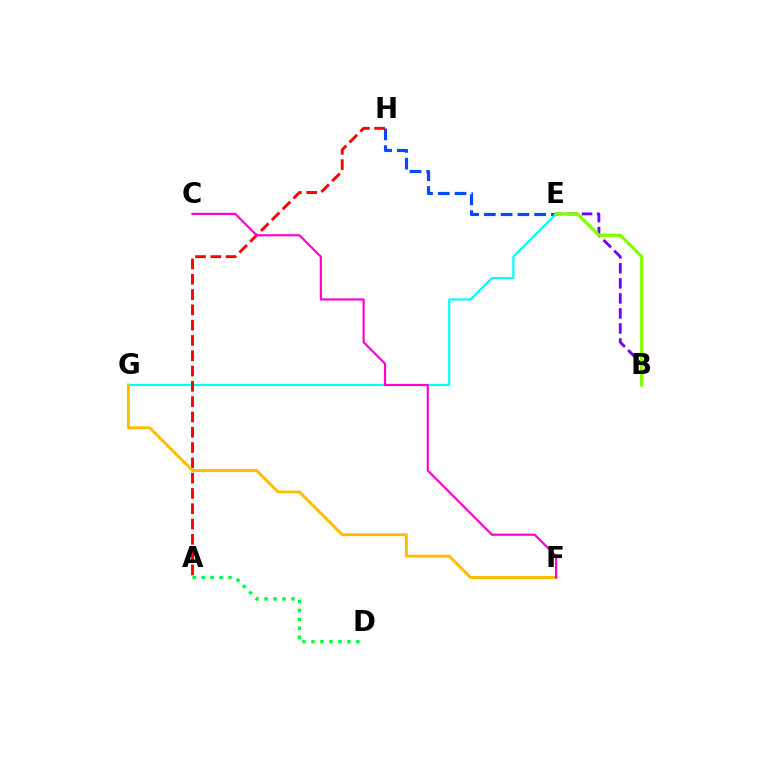{('B', 'E'): [{'color': '#7200ff', 'line_style': 'dashed', 'thickness': 2.04}, {'color': '#84ff00', 'line_style': 'solid', 'thickness': 2.33}], ('E', 'H'): [{'color': '#004bff', 'line_style': 'dashed', 'thickness': 2.28}], ('E', 'G'): [{'color': '#00fff6', 'line_style': 'solid', 'thickness': 1.55}], ('A', 'H'): [{'color': '#ff0000', 'line_style': 'dashed', 'thickness': 2.08}], ('F', 'G'): [{'color': '#ffbd00', 'line_style': 'solid', 'thickness': 2.11}], ('C', 'F'): [{'color': '#ff00cf', 'line_style': 'solid', 'thickness': 1.56}], ('A', 'D'): [{'color': '#00ff39', 'line_style': 'dotted', 'thickness': 2.44}]}